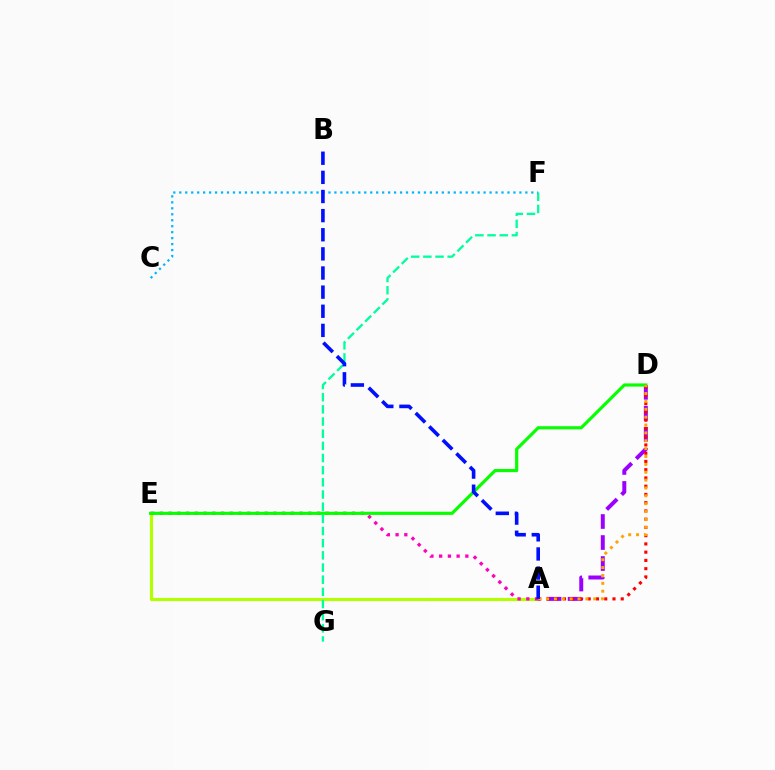{('A', 'E'): [{'color': '#b3ff00', 'line_style': 'solid', 'thickness': 2.26}, {'color': '#ff00bd', 'line_style': 'dotted', 'thickness': 2.37}], ('A', 'D'): [{'color': '#9b00ff', 'line_style': 'dashed', 'thickness': 2.85}, {'color': '#ff0000', 'line_style': 'dotted', 'thickness': 2.24}, {'color': '#ffa500', 'line_style': 'dotted', 'thickness': 2.14}], ('F', 'G'): [{'color': '#00ff9d', 'line_style': 'dashed', 'thickness': 1.65}], ('C', 'F'): [{'color': '#00b5ff', 'line_style': 'dotted', 'thickness': 1.62}], ('D', 'E'): [{'color': '#08ff00', 'line_style': 'solid', 'thickness': 2.28}], ('A', 'B'): [{'color': '#0010ff', 'line_style': 'dashed', 'thickness': 2.6}]}